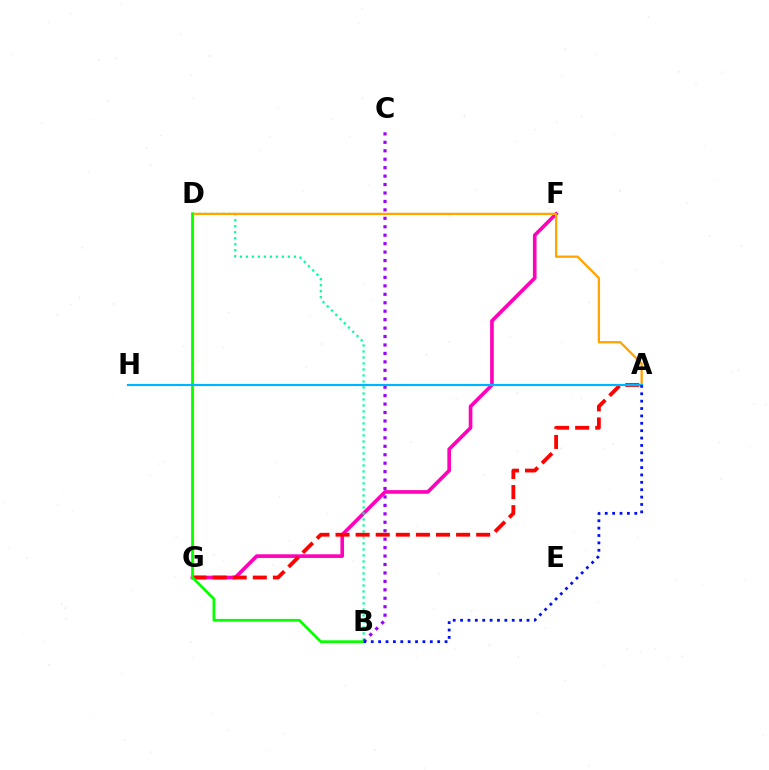{('F', 'G'): [{'color': '#ff00bd', 'line_style': 'solid', 'thickness': 2.62}], ('B', 'D'): [{'color': '#00ff9d', 'line_style': 'dotted', 'thickness': 1.63}, {'color': '#08ff00', 'line_style': 'solid', 'thickness': 1.97}], ('A', 'D'): [{'color': '#ffa500', 'line_style': 'solid', 'thickness': 1.65}], ('D', 'G'): [{'color': '#b3ff00', 'line_style': 'solid', 'thickness': 1.66}], ('B', 'C'): [{'color': '#9b00ff', 'line_style': 'dotted', 'thickness': 2.29}], ('A', 'G'): [{'color': '#ff0000', 'line_style': 'dashed', 'thickness': 2.73}], ('A', 'H'): [{'color': '#00b5ff', 'line_style': 'solid', 'thickness': 1.56}], ('A', 'B'): [{'color': '#0010ff', 'line_style': 'dotted', 'thickness': 2.01}]}